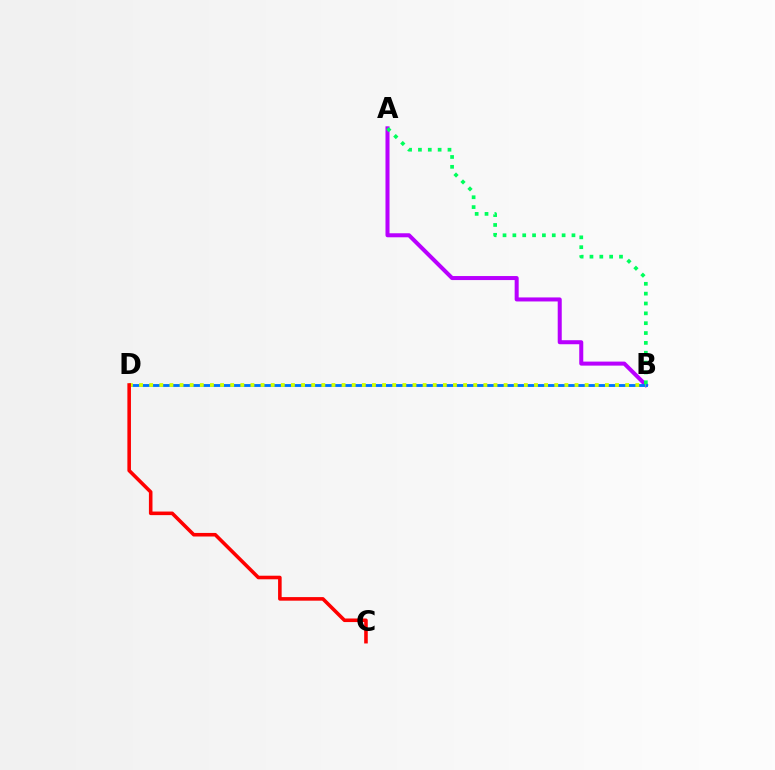{('A', 'B'): [{'color': '#b900ff', 'line_style': 'solid', 'thickness': 2.9}, {'color': '#00ff5c', 'line_style': 'dotted', 'thickness': 2.68}], ('B', 'D'): [{'color': '#0074ff', 'line_style': 'solid', 'thickness': 2.05}, {'color': '#d1ff00', 'line_style': 'dotted', 'thickness': 2.75}], ('C', 'D'): [{'color': '#ff0000', 'line_style': 'solid', 'thickness': 2.57}]}